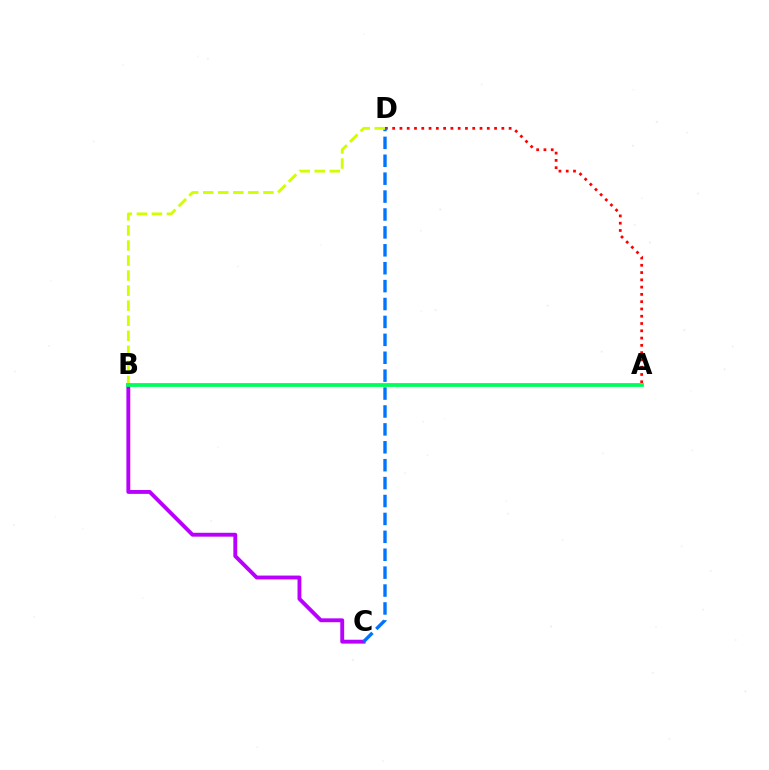{('A', 'D'): [{'color': '#ff0000', 'line_style': 'dotted', 'thickness': 1.98}], ('B', 'C'): [{'color': '#b900ff', 'line_style': 'solid', 'thickness': 2.79}], ('C', 'D'): [{'color': '#0074ff', 'line_style': 'dashed', 'thickness': 2.43}], ('B', 'D'): [{'color': '#d1ff00', 'line_style': 'dashed', 'thickness': 2.04}], ('A', 'B'): [{'color': '#00ff5c', 'line_style': 'solid', 'thickness': 2.74}]}